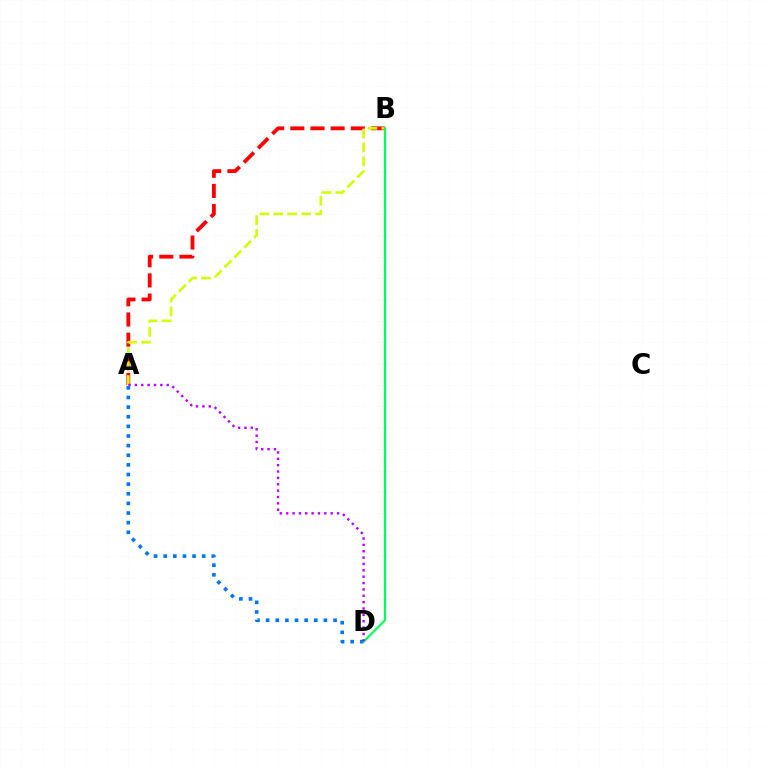{('A', 'B'): [{'color': '#ff0000', 'line_style': 'dashed', 'thickness': 2.74}, {'color': '#d1ff00', 'line_style': 'dashed', 'thickness': 1.89}], ('A', 'D'): [{'color': '#0074ff', 'line_style': 'dotted', 'thickness': 2.62}, {'color': '#b900ff', 'line_style': 'dotted', 'thickness': 1.73}], ('B', 'D'): [{'color': '#00ff5c', 'line_style': 'solid', 'thickness': 1.58}]}